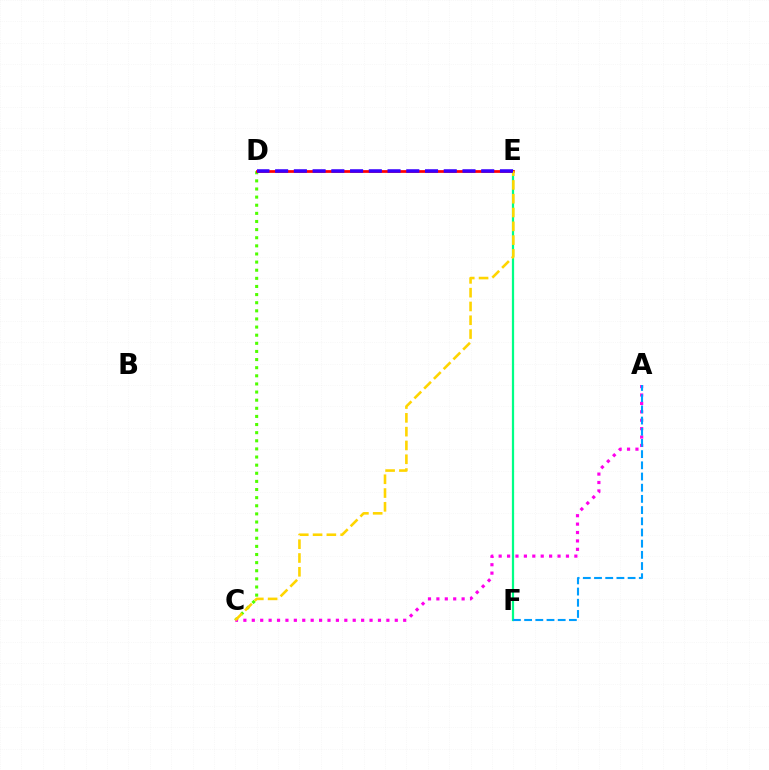{('C', 'D'): [{'color': '#4fff00', 'line_style': 'dotted', 'thickness': 2.21}], ('A', 'C'): [{'color': '#ff00ed', 'line_style': 'dotted', 'thickness': 2.29}], ('E', 'F'): [{'color': '#00ff86', 'line_style': 'solid', 'thickness': 1.61}], ('D', 'E'): [{'color': '#ff0000', 'line_style': 'solid', 'thickness': 1.97}, {'color': '#3700ff', 'line_style': 'dashed', 'thickness': 2.55}], ('C', 'E'): [{'color': '#ffd500', 'line_style': 'dashed', 'thickness': 1.87}], ('A', 'F'): [{'color': '#009eff', 'line_style': 'dashed', 'thickness': 1.52}]}